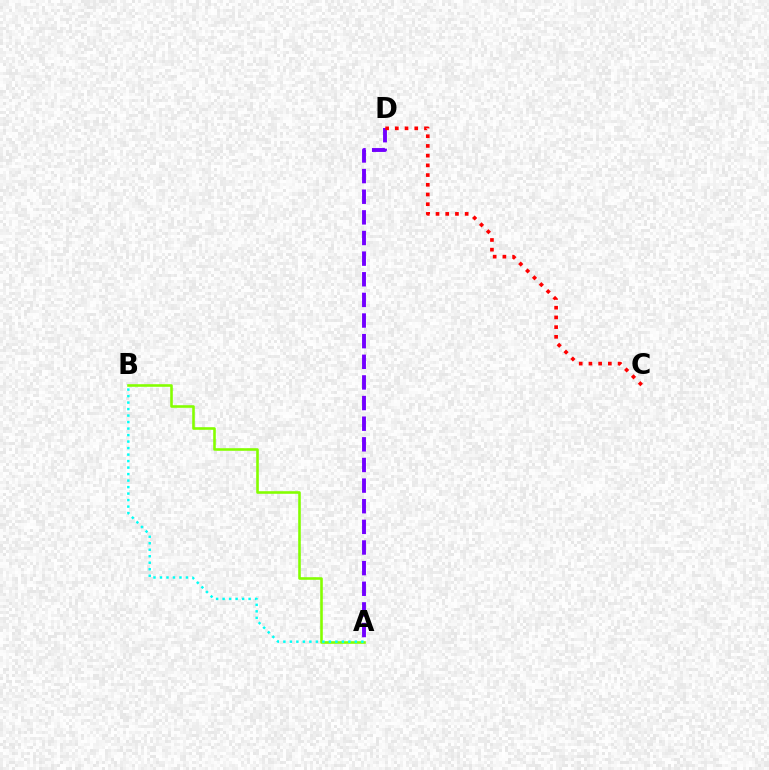{('A', 'D'): [{'color': '#7200ff', 'line_style': 'dashed', 'thickness': 2.8}], ('A', 'B'): [{'color': '#84ff00', 'line_style': 'solid', 'thickness': 1.87}, {'color': '#00fff6', 'line_style': 'dotted', 'thickness': 1.77}], ('C', 'D'): [{'color': '#ff0000', 'line_style': 'dotted', 'thickness': 2.64}]}